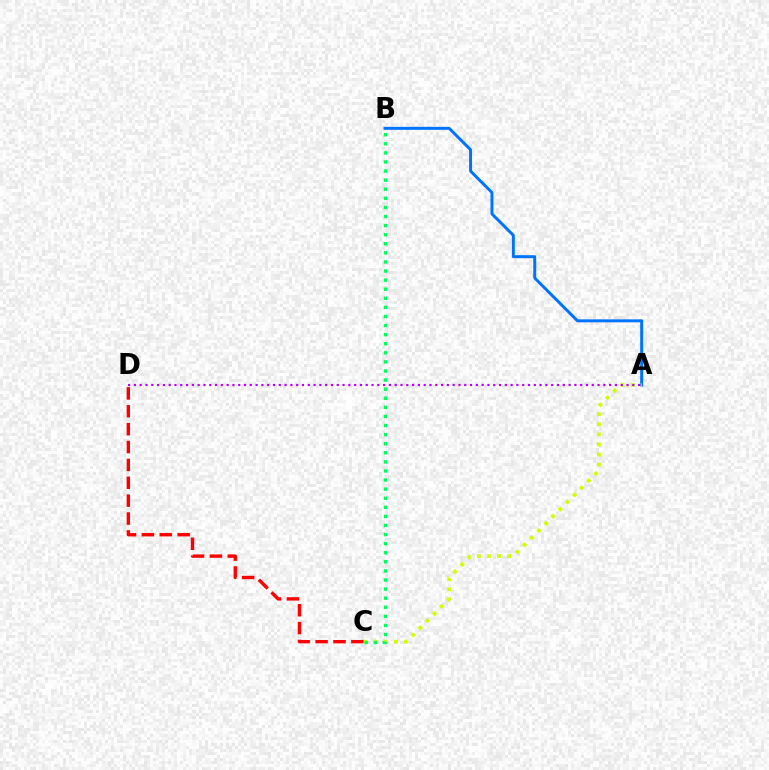{('A', 'B'): [{'color': '#0074ff', 'line_style': 'solid', 'thickness': 2.14}], ('A', 'C'): [{'color': '#d1ff00', 'line_style': 'dotted', 'thickness': 2.74}], ('A', 'D'): [{'color': '#b900ff', 'line_style': 'dotted', 'thickness': 1.57}], ('C', 'D'): [{'color': '#ff0000', 'line_style': 'dashed', 'thickness': 2.43}], ('B', 'C'): [{'color': '#00ff5c', 'line_style': 'dotted', 'thickness': 2.47}]}